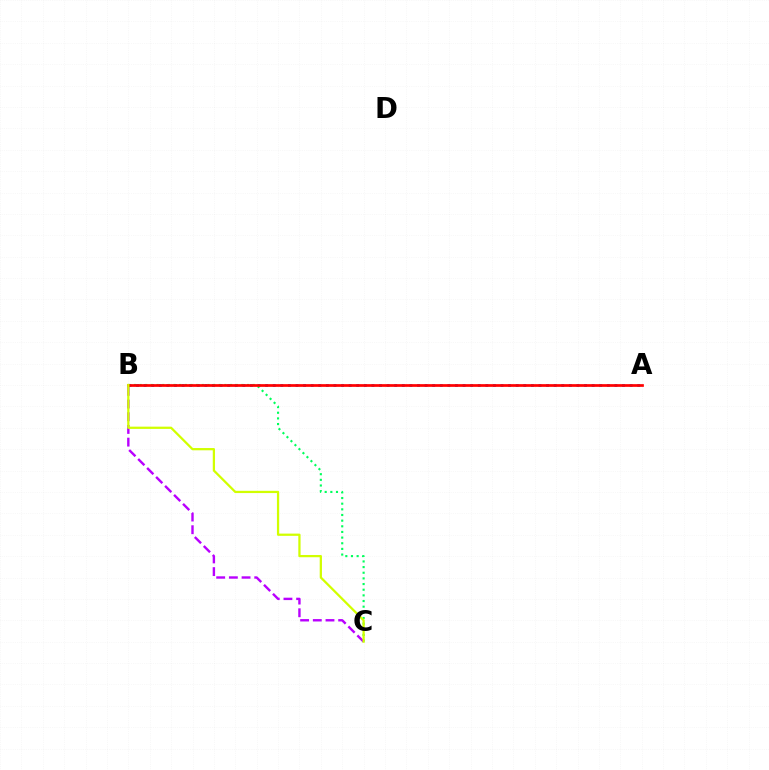{('A', 'B'): [{'color': '#0074ff', 'line_style': 'dotted', 'thickness': 2.06}, {'color': '#ff0000', 'line_style': 'solid', 'thickness': 1.95}], ('B', 'C'): [{'color': '#00ff5c', 'line_style': 'dotted', 'thickness': 1.54}, {'color': '#b900ff', 'line_style': 'dashed', 'thickness': 1.72}, {'color': '#d1ff00', 'line_style': 'solid', 'thickness': 1.62}]}